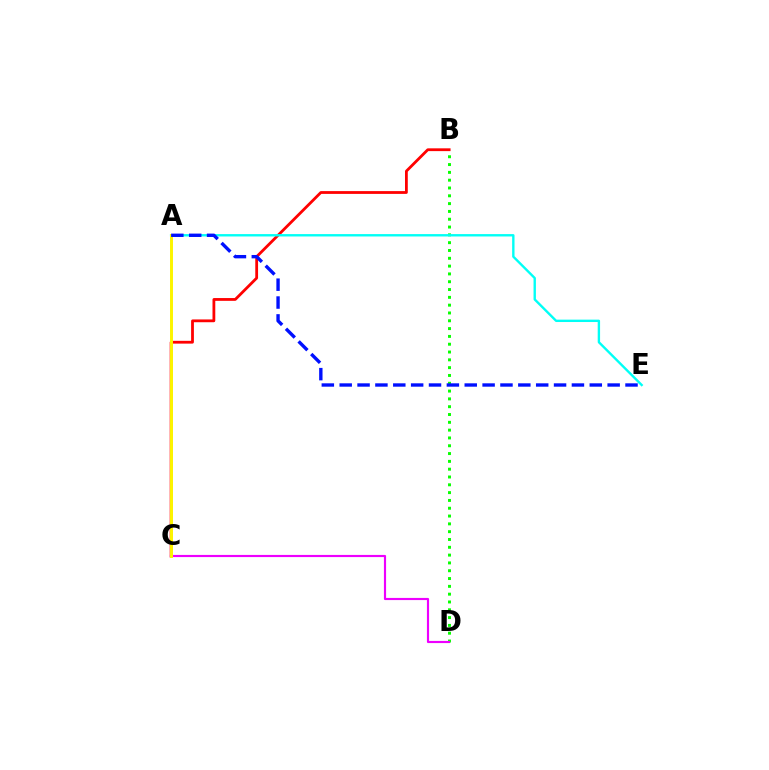{('B', 'D'): [{'color': '#08ff00', 'line_style': 'dotted', 'thickness': 2.12}], ('B', 'C'): [{'color': '#ff0000', 'line_style': 'solid', 'thickness': 2.01}], ('C', 'D'): [{'color': '#ee00ff', 'line_style': 'solid', 'thickness': 1.55}], ('A', 'E'): [{'color': '#00fff6', 'line_style': 'solid', 'thickness': 1.71}, {'color': '#0010ff', 'line_style': 'dashed', 'thickness': 2.43}], ('A', 'C'): [{'color': '#fcf500', 'line_style': 'solid', 'thickness': 2.13}]}